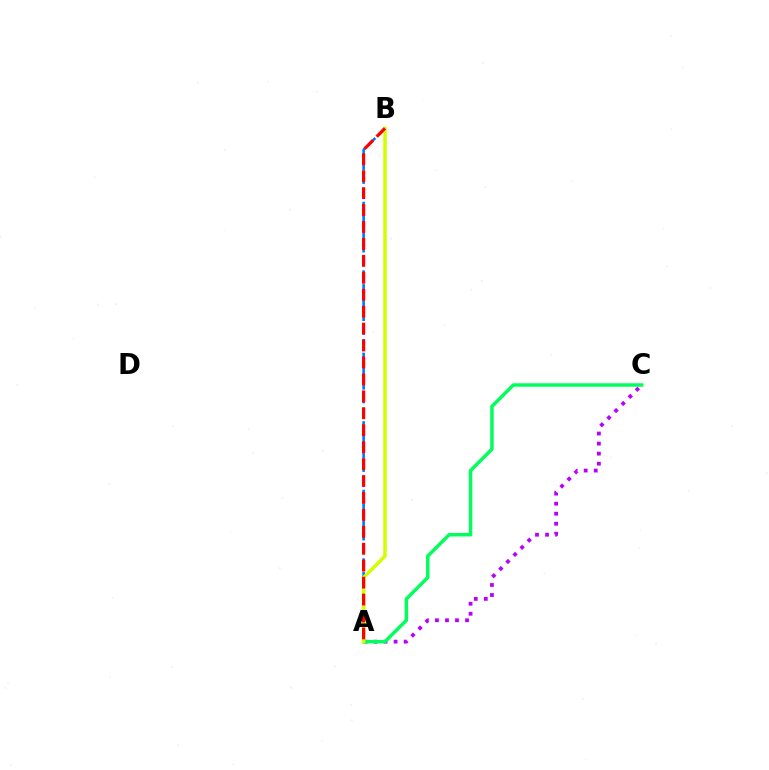{('A', 'B'): [{'color': '#0074ff', 'line_style': 'dashed', 'thickness': 1.86}, {'color': '#d1ff00', 'line_style': 'solid', 'thickness': 2.51}, {'color': '#ff0000', 'line_style': 'dashed', 'thickness': 2.3}], ('A', 'C'): [{'color': '#b900ff', 'line_style': 'dotted', 'thickness': 2.73}, {'color': '#00ff5c', 'line_style': 'solid', 'thickness': 2.5}]}